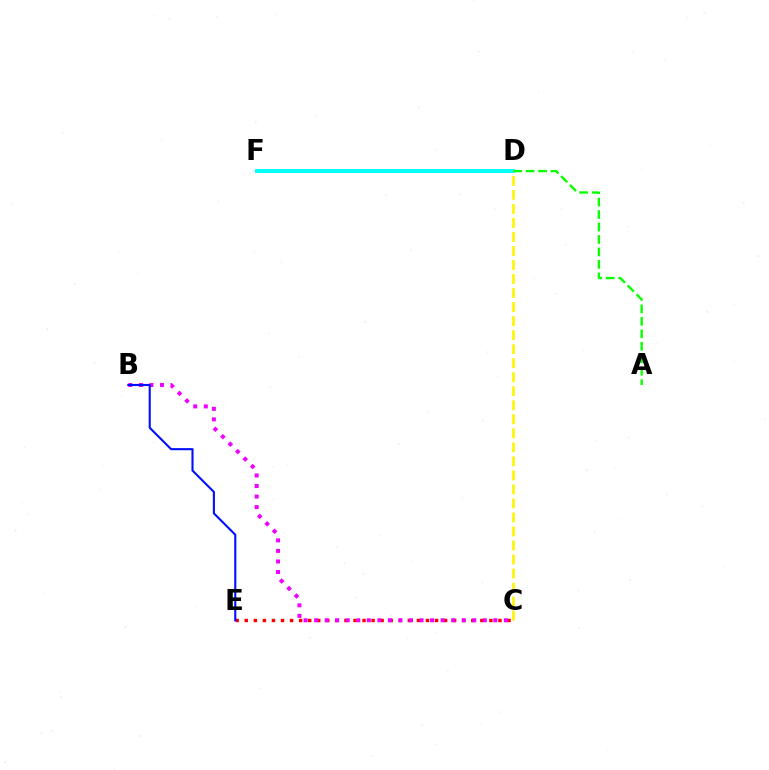{('D', 'F'): [{'color': '#00fff6', 'line_style': 'solid', 'thickness': 2.82}], ('A', 'D'): [{'color': '#08ff00', 'line_style': 'dashed', 'thickness': 1.69}], ('C', 'D'): [{'color': '#fcf500', 'line_style': 'dashed', 'thickness': 1.91}], ('C', 'E'): [{'color': '#ff0000', 'line_style': 'dotted', 'thickness': 2.46}], ('B', 'C'): [{'color': '#ee00ff', 'line_style': 'dotted', 'thickness': 2.86}], ('B', 'E'): [{'color': '#0010ff', 'line_style': 'solid', 'thickness': 1.51}]}